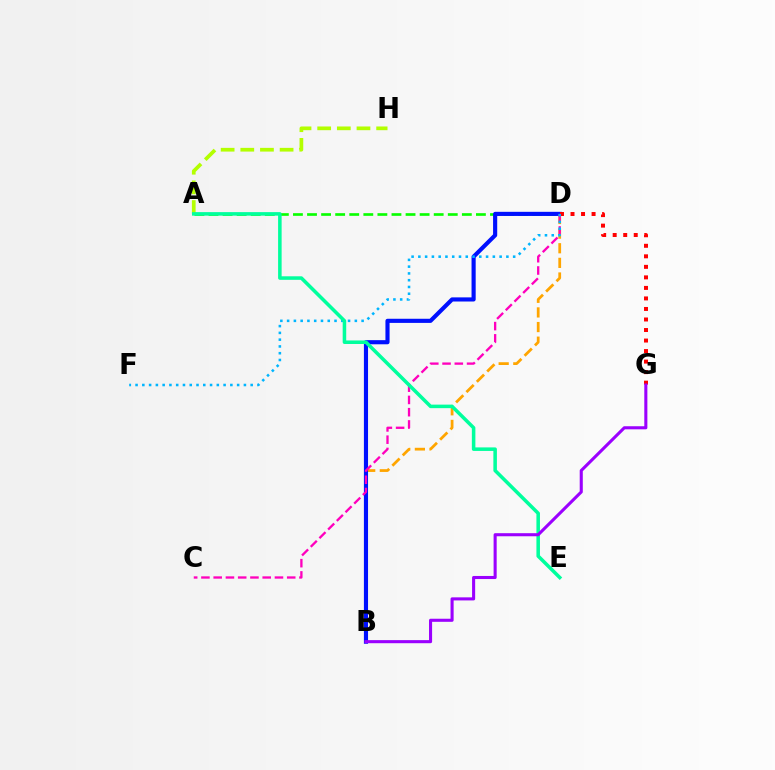{('B', 'D'): [{'color': '#ffa500', 'line_style': 'dashed', 'thickness': 1.99}, {'color': '#0010ff', 'line_style': 'solid', 'thickness': 2.98}], ('A', 'D'): [{'color': '#08ff00', 'line_style': 'dashed', 'thickness': 1.91}], ('D', 'G'): [{'color': '#ff0000', 'line_style': 'dotted', 'thickness': 2.86}], ('A', 'H'): [{'color': '#b3ff00', 'line_style': 'dashed', 'thickness': 2.67}], ('C', 'D'): [{'color': '#ff00bd', 'line_style': 'dashed', 'thickness': 1.66}], ('D', 'F'): [{'color': '#00b5ff', 'line_style': 'dotted', 'thickness': 1.84}], ('A', 'E'): [{'color': '#00ff9d', 'line_style': 'solid', 'thickness': 2.55}], ('B', 'G'): [{'color': '#9b00ff', 'line_style': 'solid', 'thickness': 2.22}]}